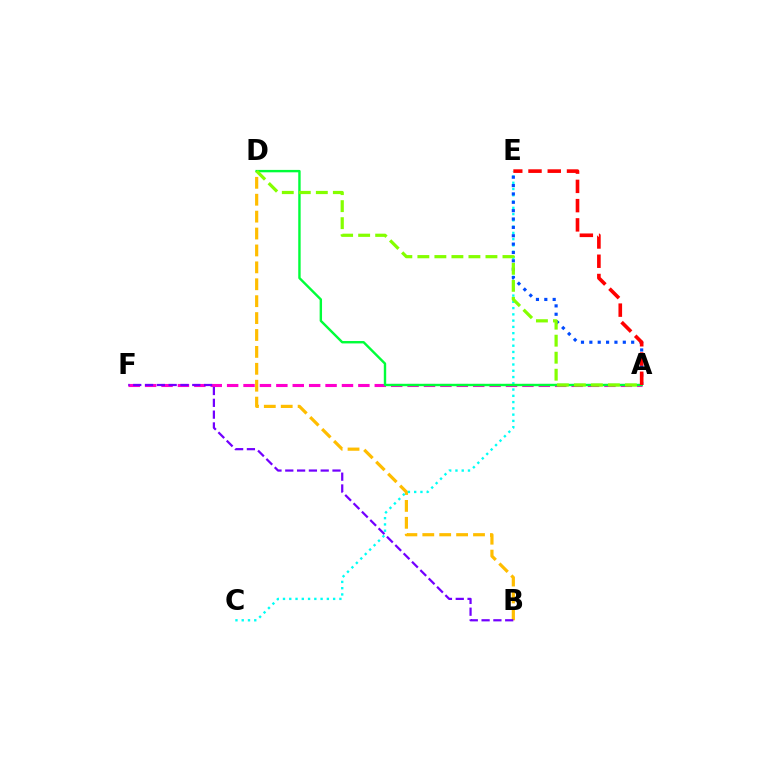{('B', 'D'): [{'color': '#ffbd00', 'line_style': 'dashed', 'thickness': 2.3}], ('A', 'F'): [{'color': '#ff00cf', 'line_style': 'dashed', 'thickness': 2.23}], ('C', 'E'): [{'color': '#00fff6', 'line_style': 'dotted', 'thickness': 1.7}], ('A', 'E'): [{'color': '#004bff', 'line_style': 'dotted', 'thickness': 2.27}, {'color': '#ff0000', 'line_style': 'dashed', 'thickness': 2.62}], ('A', 'D'): [{'color': '#00ff39', 'line_style': 'solid', 'thickness': 1.73}, {'color': '#84ff00', 'line_style': 'dashed', 'thickness': 2.31}], ('B', 'F'): [{'color': '#7200ff', 'line_style': 'dashed', 'thickness': 1.6}]}